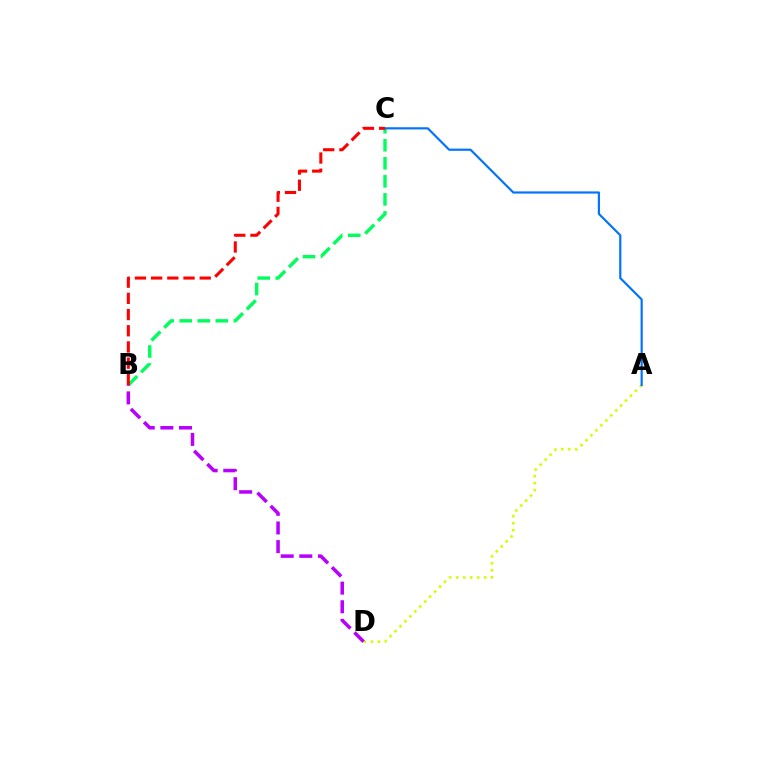{('A', 'D'): [{'color': '#d1ff00', 'line_style': 'dotted', 'thickness': 1.9}], ('B', 'C'): [{'color': '#00ff5c', 'line_style': 'dashed', 'thickness': 2.45}, {'color': '#ff0000', 'line_style': 'dashed', 'thickness': 2.2}], ('B', 'D'): [{'color': '#b900ff', 'line_style': 'dashed', 'thickness': 2.53}], ('A', 'C'): [{'color': '#0074ff', 'line_style': 'solid', 'thickness': 1.57}]}